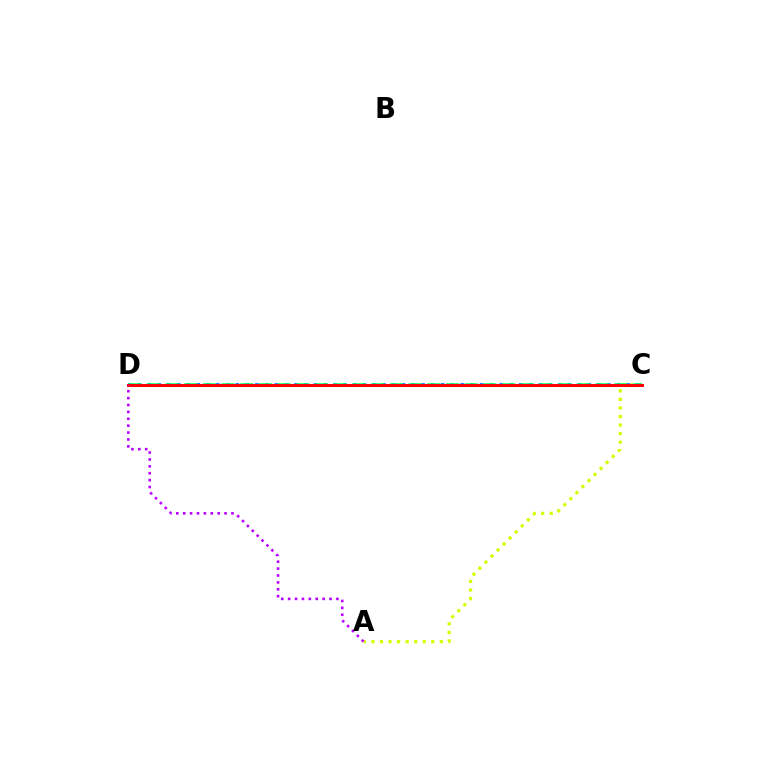{('C', 'D'): [{'color': '#0074ff', 'line_style': 'dotted', 'thickness': 2.66}, {'color': '#00ff5c', 'line_style': 'dashed', 'thickness': 2.54}, {'color': '#ff0000', 'line_style': 'solid', 'thickness': 2.14}], ('A', 'C'): [{'color': '#d1ff00', 'line_style': 'dotted', 'thickness': 2.32}], ('A', 'D'): [{'color': '#b900ff', 'line_style': 'dotted', 'thickness': 1.87}]}